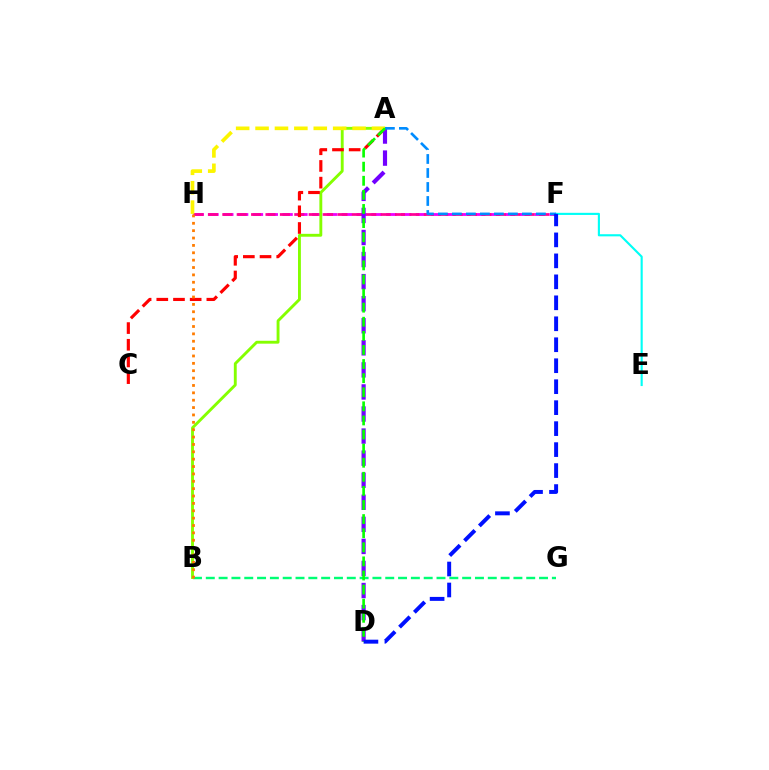{('B', 'G'): [{'color': '#00ff74', 'line_style': 'dashed', 'thickness': 1.74}], ('F', 'H'): [{'color': '#ee00ff', 'line_style': 'dashed', 'thickness': 2.01}, {'color': '#ff0094', 'line_style': 'dashed', 'thickness': 1.96}], ('A', 'B'): [{'color': '#84ff00', 'line_style': 'solid', 'thickness': 2.08}], ('A', 'C'): [{'color': '#ff0000', 'line_style': 'dashed', 'thickness': 2.27}], ('E', 'F'): [{'color': '#00fff6', 'line_style': 'solid', 'thickness': 1.53}], ('A', 'D'): [{'color': '#7200ff', 'line_style': 'dashed', 'thickness': 3.0}, {'color': '#08ff00', 'line_style': 'dashed', 'thickness': 1.92}], ('A', 'H'): [{'color': '#fcf500', 'line_style': 'dashed', 'thickness': 2.64}], ('A', 'F'): [{'color': '#008cff', 'line_style': 'dashed', 'thickness': 1.9}], ('B', 'H'): [{'color': '#ff7c00', 'line_style': 'dotted', 'thickness': 2.0}], ('D', 'F'): [{'color': '#0010ff', 'line_style': 'dashed', 'thickness': 2.85}]}